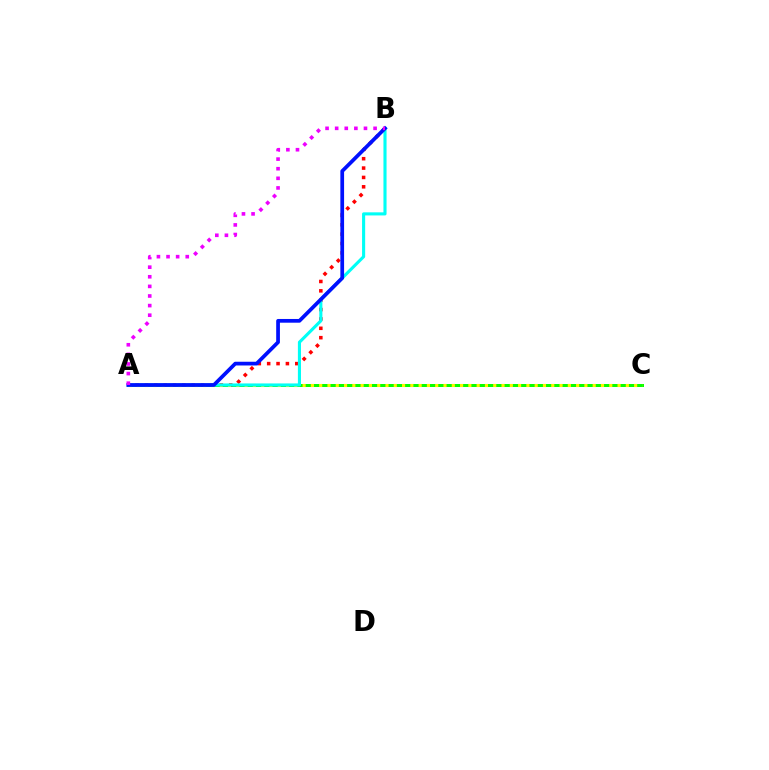{('A', 'C'): [{'color': '#08ff00', 'line_style': 'solid', 'thickness': 2.15}, {'color': '#fcf500', 'line_style': 'dotted', 'thickness': 2.25}], ('A', 'B'): [{'color': '#ff0000', 'line_style': 'dotted', 'thickness': 2.54}, {'color': '#00fff6', 'line_style': 'solid', 'thickness': 2.24}, {'color': '#0010ff', 'line_style': 'solid', 'thickness': 2.68}, {'color': '#ee00ff', 'line_style': 'dotted', 'thickness': 2.61}]}